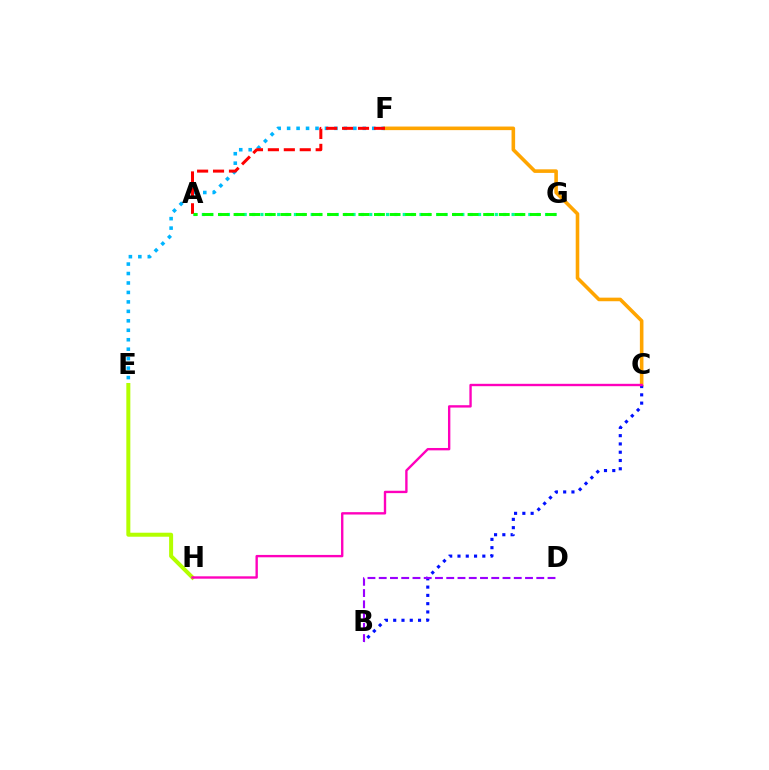{('E', 'F'): [{'color': '#00b5ff', 'line_style': 'dotted', 'thickness': 2.57}], ('C', 'F'): [{'color': '#ffa500', 'line_style': 'solid', 'thickness': 2.58}], ('A', 'G'): [{'color': '#00ff9d', 'line_style': 'dotted', 'thickness': 2.27}, {'color': '#08ff00', 'line_style': 'dashed', 'thickness': 2.12}], ('E', 'H'): [{'color': '#b3ff00', 'line_style': 'solid', 'thickness': 2.88}], ('B', 'C'): [{'color': '#0010ff', 'line_style': 'dotted', 'thickness': 2.25}], ('C', 'H'): [{'color': '#ff00bd', 'line_style': 'solid', 'thickness': 1.71}], ('A', 'F'): [{'color': '#ff0000', 'line_style': 'dashed', 'thickness': 2.16}], ('B', 'D'): [{'color': '#9b00ff', 'line_style': 'dashed', 'thickness': 1.53}]}